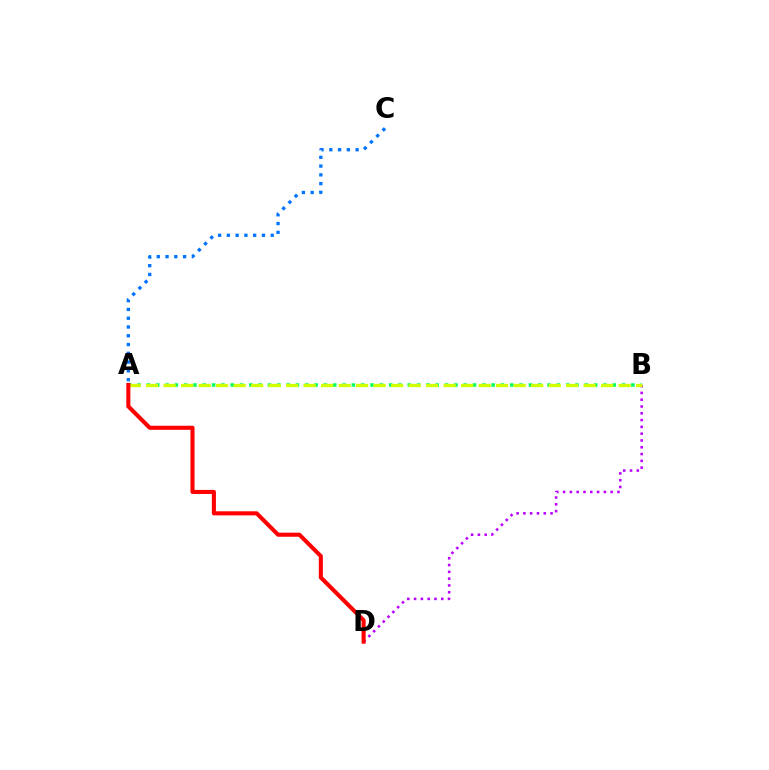{('B', 'D'): [{'color': '#b900ff', 'line_style': 'dotted', 'thickness': 1.85}], ('A', 'C'): [{'color': '#0074ff', 'line_style': 'dotted', 'thickness': 2.38}], ('A', 'B'): [{'color': '#00ff5c', 'line_style': 'dotted', 'thickness': 2.53}, {'color': '#d1ff00', 'line_style': 'dashed', 'thickness': 2.38}], ('A', 'D'): [{'color': '#ff0000', 'line_style': 'solid', 'thickness': 2.93}]}